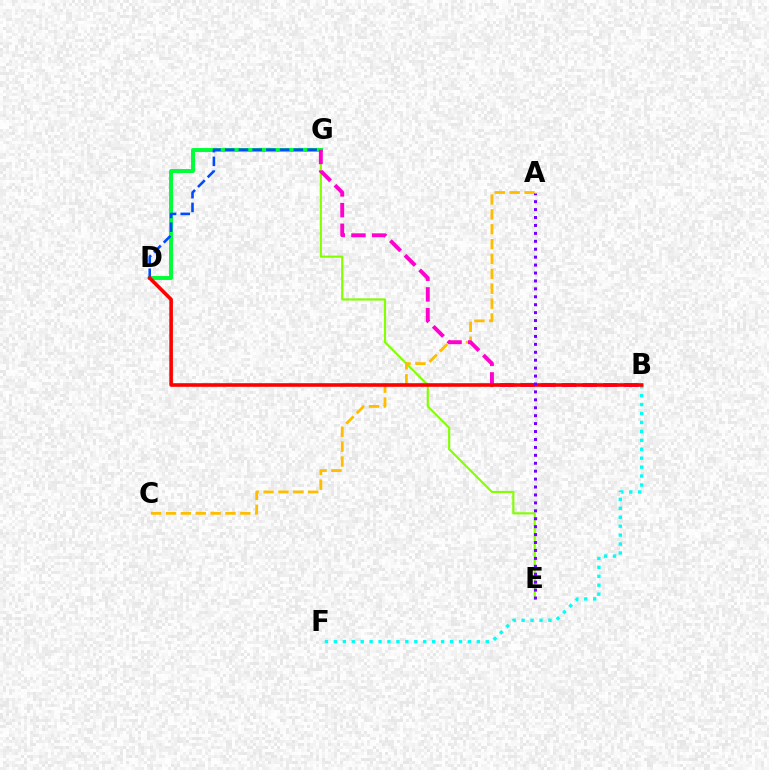{('E', 'G'): [{'color': '#84ff00', 'line_style': 'solid', 'thickness': 1.55}], ('D', 'G'): [{'color': '#00ff39', 'line_style': 'solid', 'thickness': 2.84}, {'color': '#004bff', 'line_style': 'dashed', 'thickness': 1.87}], ('A', 'C'): [{'color': '#ffbd00', 'line_style': 'dashed', 'thickness': 2.02}], ('B', 'G'): [{'color': '#ff00cf', 'line_style': 'dashed', 'thickness': 2.81}], ('B', 'F'): [{'color': '#00fff6', 'line_style': 'dotted', 'thickness': 2.43}], ('B', 'D'): [{'color': '#ff0000', 'line_style': 'solid', 'thickness': 2.6}], ('A', 'E'): [{'color': '#7200ff', 'line_style': 'dotted', 'thickness': 2.15}]}